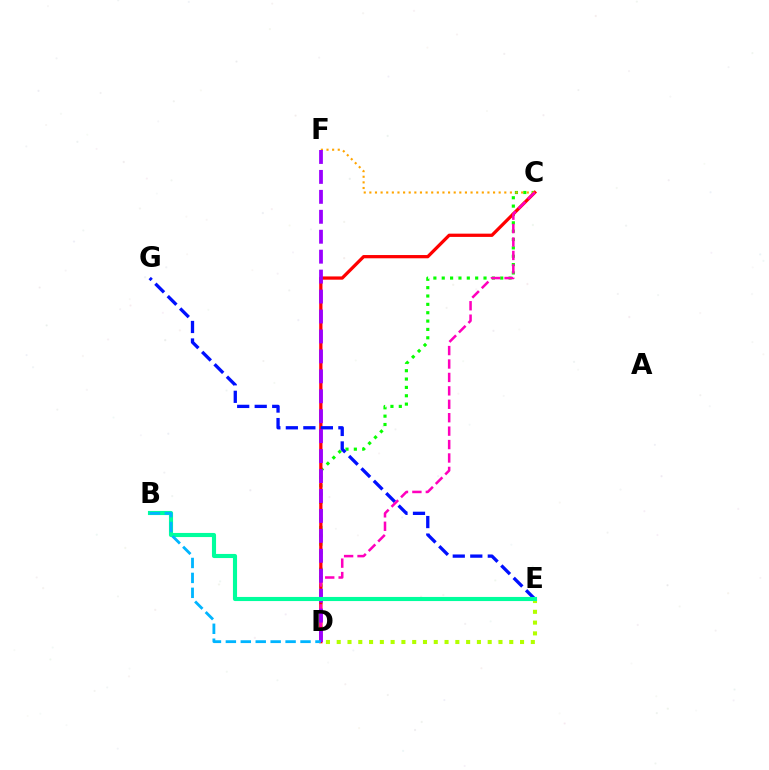{('C', 'D'): [{'color': '#08ff00', 'line_style': 'dotted', 'thickness': 2.27}, {'color': '#ff0000', 'line_style': 'solid', 'thickness': 2.34}, {'color': '#ff00bd', 'line_style': 'dashed', 'thickness': 1.82}], ('D', 'E'): [{'color': '#b3ff00', 'line_style': 'dotted', 'thickness': 2.93}], ('C', 'F'): [{'color': '#ffa500', 'line_style': 'dotted', 'thickness': 1.53}], ('E', 'G'): [{'color': '#0010ff', 'line_style': 'dashed', 'thickness': 2.38}], ('D', 'F'): [{'color': '#9b00ff', 'line_style': 'dashed', 'thickness': 2.71}], ('B', 'E'): [{'color': '#00ff9d', 'line_style': 'solid', 'thickness': 2.96}], ('B', 'D'): [{'color': '#00b5ff', 'line_style': 'dashed', 'thickness': 2.03}]}